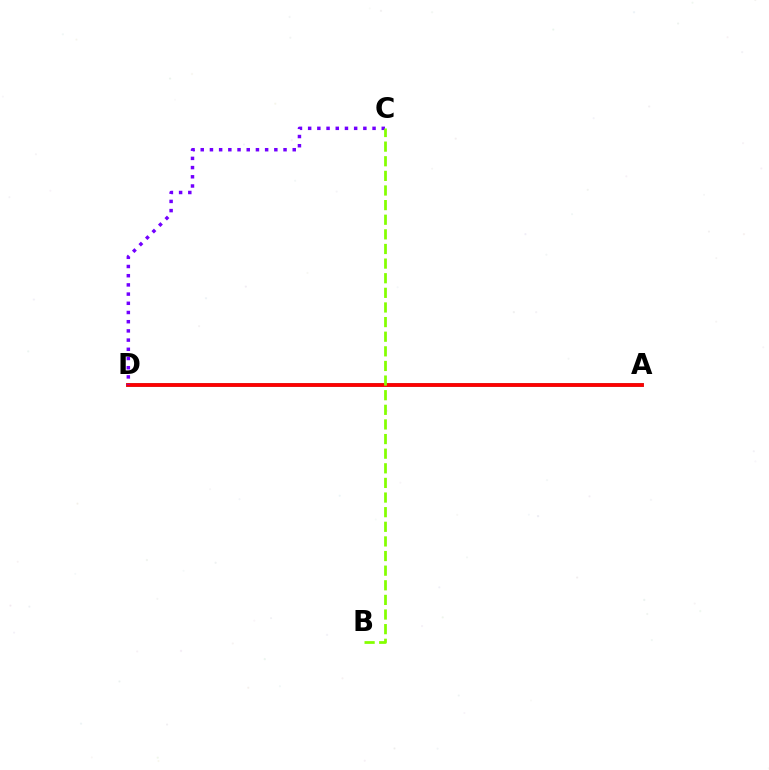{('A', 'D'): [{'color': '#00fff6', 'line_style': 'solid', 'thickness': 2.86}, {'color': '#ff0000', 'line_style': 'solid', 'thickness': 2.76}], ('C', 'D'): [{'color': '#7200ff', 'line_style': 'dotted', 'thickness': 2.5}], ('B', 'C'): [{'color': '#84ff00', 'line_style': 'dashed', 'thickness': 1.99}]}